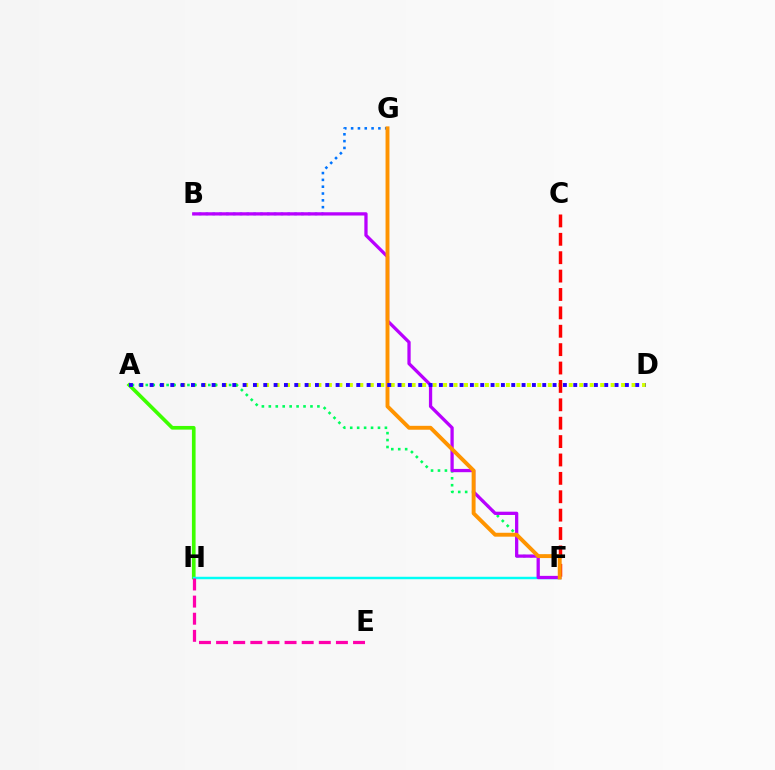{('A', 'H'): [{'color': '#3dff00', 'line_style': 'solid', 'thickness': 2.64}], ('A', 'D'): [{'color': '#d1ff00', 'line_style': 'dotted', 'thickness': 2.84}, {'color': '#2500ff', 'line_style': 'dotted', 'thickness': 2.81}], ('B', 'G'): [{'color': '#0074ff', 'line_style': 'dotted', 'thickness': 1.85}], ('A', 'F'): [{'color': '#00ff5c', 'line_style': 'dotted', 'thickness': 1.89}], ('C', 'F'): [{'color': '#ff0000', 'line_style': 'dashed', 'thickness': 2.5}], ('F', 'H'): [{'color': '#00fff6', 'line_style': 'solid', 'thickness': 1.76}], ('B', 'F'): [{'color': '#b900ff', 'line_style': 'solid', 'thickness': 2.35}], ('E', 'H'): [{'color': '#ff00ac', 'line_style': 'dashed', 'thickness': 2.33}], ('F', 'G'): [{'color': '#ff9400', 'line_style': 'solid', 'thickness': 2.81}]}